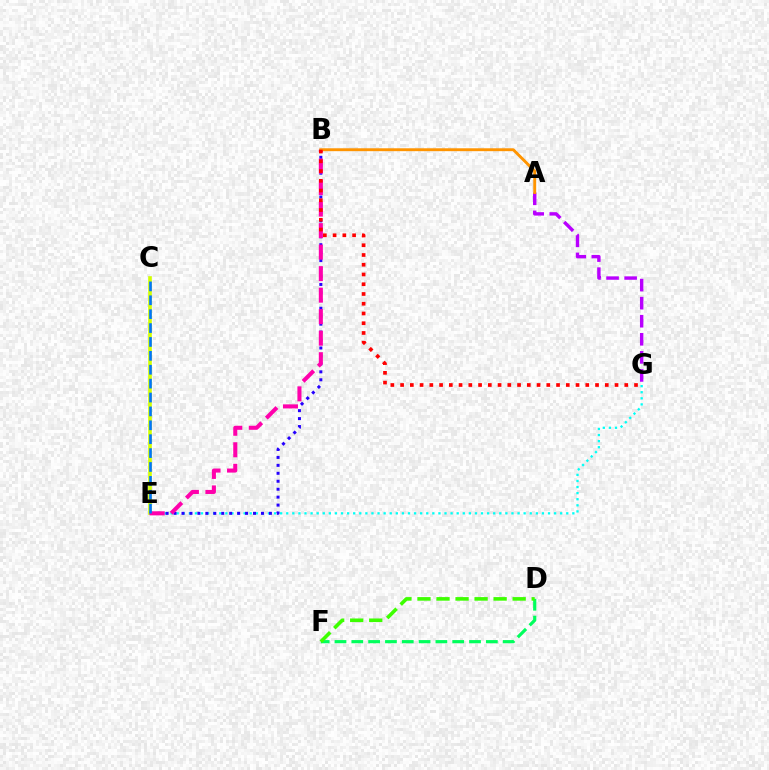{('A', 'G'): [{'color': '#b900ff', 'line_style': 'dashed', 'thickness': 2.45}], ('E', 'G'): [{'color': '#00fff6', 'line_style': 'dotted', 'thickness': 1.65}], ('C', 'E'): [{'color': '#d1ff00', 'line_style': 'solid', 'thickness': 2.62}, {'color': '#0074ff', 'line_style': 'dashed', 'thickness': 1.89}], ('B', 'E'): [{'color': '#2500ff', 'line_style': 'dotted', 'thickness': 2.16}, {'color': '#ff00ac', 'line_style': 'dashed', 'thickness': 2.92}], ('D', 'F'): [{'color': '#00ff5c', 'line_style': 'dashed', 'thickness': 2.28}, {'color': '#3dff00', 'line_style': 'dashed', 'thickness': 2.59}], ('A', 'B'): [{'color': '#ff9400', 'line_style': 'solid', 'thickness': 2.08}], ('B', 'G'): [{'color': '#ff0000', 'line_style': 'dotted', 'thickness': 2.65}]}